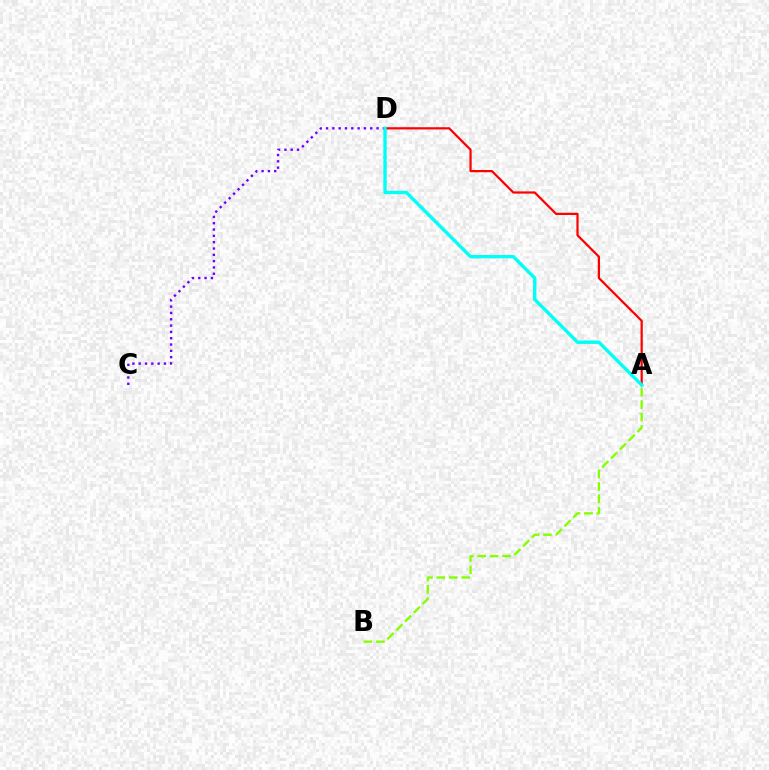{('C', 'D'): [{'color': '#7200ff', 'line_style': 'dotted', 'thickness': 1.72}], ('A', 'D'): [{'color': '#ff0000', 'line_style': 'solid', 'thickness': 1.6}, {'color': '#00fff6', 'line_style': 'solid', 'thickness': 2.43}], ('A', 'B'): [{'color': '#84ff00', 'line_style': 'dashed', 'thickness': 1.69}]}